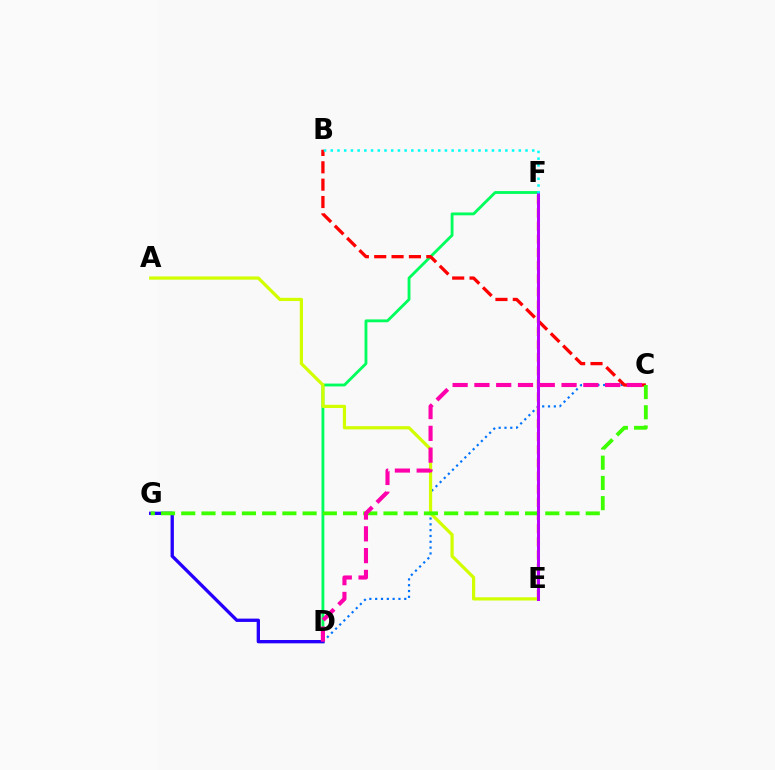{('C', 'D'): [{'color': '#0074ff', 'line_style': 'dotted', 'thickness': 1.58}, {'color': '#ff00ac', 'line_style': 'dashed', 'thickness': 2.96}], ('E', 'F'): [{'color': '#ff9400', 'line_style': 'dashed', 'thickness': 1.79}, {'color': '#b900ff', 'line_style': 'solid', 'thickness': 2.17}], ('D', 'F'): [{'color': '#00ff5c', 'line_style': 'solid', 'thickness': 2.04}], ('B', 'C'): [{'color': '#ff0000', 'line_style': 'dashed', 'thickness': 2.36}], ('D', 'G'): [{'color': '#2500ff', 'line_style': 'solid', 'thickness': 2.39}], ('A', 'E'): [{'color': '#d1ff00', 'line_style': 'solid', 'thickness': 2.32}], ('C', 'G'): [{'color': '#3dff00', 'line_style': 'dashed', 'thickness': 2.75}], ('B', 'F'): [{'color': '#00fff6', 'line_style': 'dotted', 'thickness': 1.82}]}